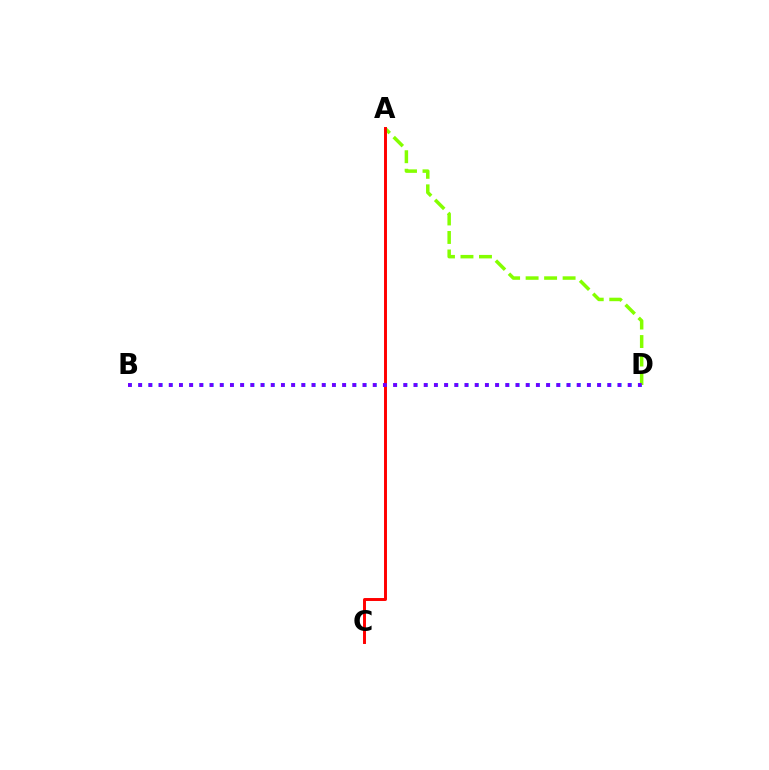{('B', 'D'): [{'color': '#00fff6', 'line_style': 'dotted', 'thickness': 2.77}, {'color': '#7200ff', 'line_style': 'dotted', 'thickness': 2.77}], ('A', 'D'): [{'color': '#84ff00', 'line_style': 'dashed', 'thickness': 2.51}], ('A', 'C'): [{'color': '#ff0000', 'line_style': 'solid', 'thickness': 2.12}]}